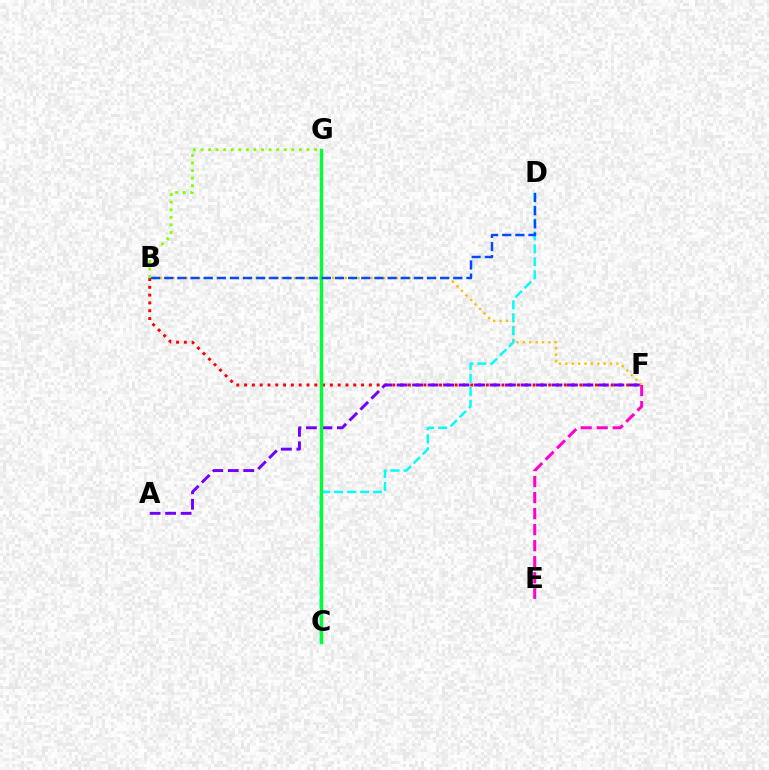{('B', 'F'): [{'color': '#ffbd00', 'line_style': 'dotted', 'thickness': 1.73}, {'color': '#ff0000', 'line_style': 'dotted', 'thickness': 2.12}], ('C', 'D'): [{'color': '#00fff6', 'line_style': 'dashed', 'thickness': 1.76}], ('A', 'F'): [{'color': '#7200ff', 'line_style': 'dashed', 'thickness': 2.1}], ('C', 'G'): [{'color': '#00ff39', 'line_style': 'solid', 'thickness': 2.49}], ('B', 'D'): [{'color': '#004bff', 'line_style': 'dashed', 'thickness': 1.78}], ('E', 'F'): [{'color': '#ff00cf', 'line_style': 'dashed', 'thickness': 2.18}], ('B', 'G'): [{'color': '#84ff00', 'line_style': 'dotted', 'thickness': 2.06}]}